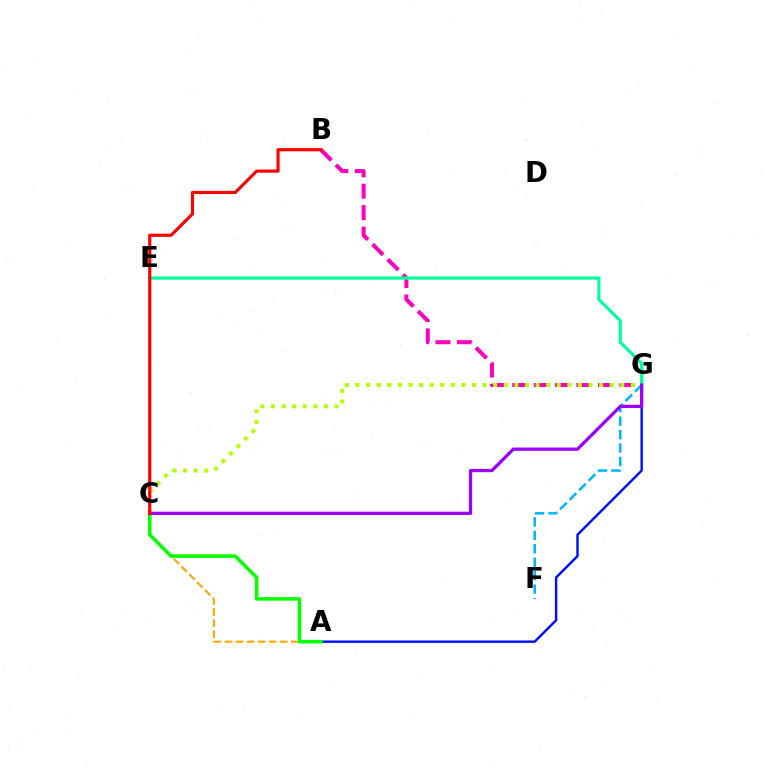{('F', 'G'): [{'color': '#00b5ff', 'line_style': 'dashed', 'thickness': 1.83}], ('A', 'C'): [{'color': '#ffa500', 'line_style': 'dashed', 'thickness': 1.5}, {'color': '#08ff00', 'line_style': 'solid', 'thickness': 2.56}], ('A', 'G'): [{'color': '#0010ff', 'line_style': 'solid', 'thickness': 1.75}], ('B', 'G'): [{'color': '#ff00bd', 'line_style': 'dashed', 'thickness': 2.91}], ('C', 'G'): [{'color': '#b3ff00', 'line_style': 'dotted', 'thickness': 2.88}, {'color': '#9b00ff', 'line_style': 'solid', 'thickness': 2.35}], ('E', 'G'): [{'color': '#00ff9d', 'line_style': 'solid', 'thickness': 2.29}], ('B', 'C'): [{'color': '#ff0000', 'line_style': 'solid', 'thickness': 2.27}]}